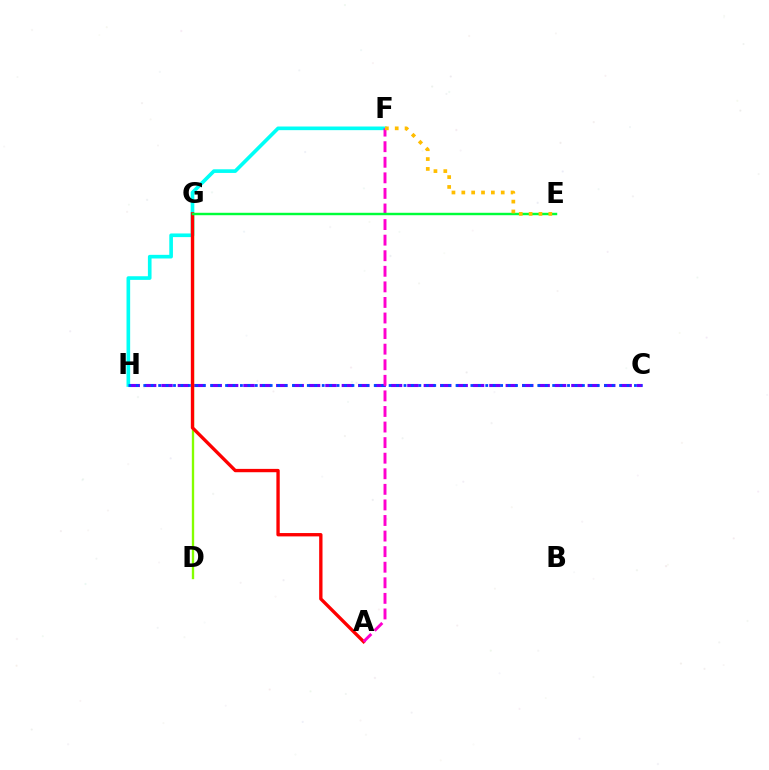{('C', 'H'): [{'color': '#7200ff', 'line_style': 'dashed', 'thickness': 2.23}, {'color': '#004bff', 'line_style': 'dotted', 'thickness': 2.02}], ('F', 'H'): [{'color': '#00fff6', 'line_style': 'solid', 'thickness': 2.62}], ('D', 'G'): [{'color': '#84ff00', 'line_style': 'solid', 'thickness': 1.69}], ('A', 'G'): [{'color': '#ff0000', 'line_style': 'solid', 'thickness': 2.41}], ('A', 'F'): [{'color': '#ff00cf', 'line_style': 'dashed', 'thickness': 2.12}], ('E', 'G'): [{'color': '#00ff39', 'line_style': 'solid', 'thickness': 1.75}], ('E', 'F'): [{'color': '#ffbd00', 'line_style': 'dotted', 'thickness': 2.68}]}